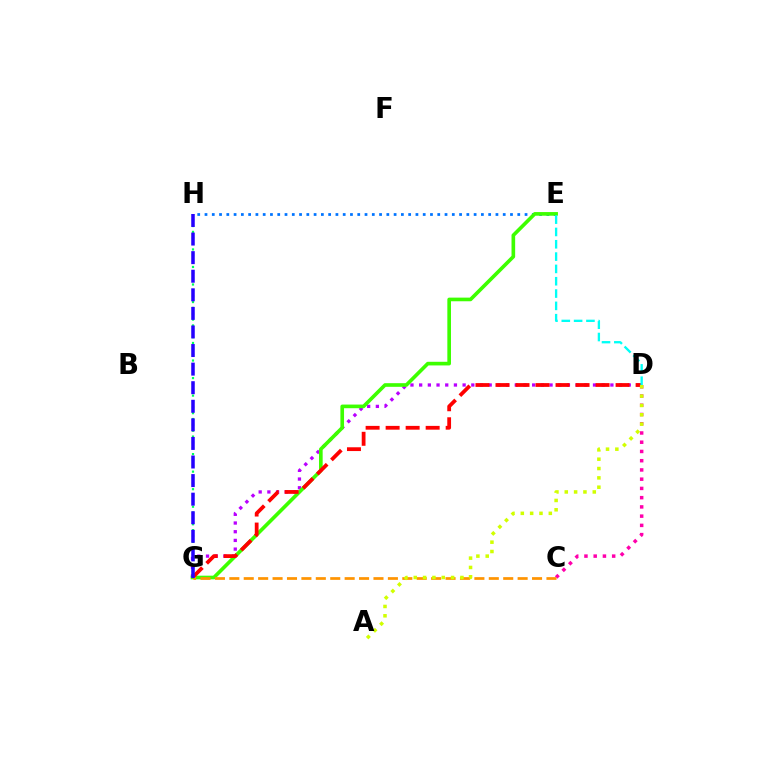{('C', 'D'): [{'color': '#ff00ac', 'line_style': 'dotted', 'thickness': 2.51}], ('E', 'H'): [{'color': '#0074ff', 'line_style': 'dotted', 'thickness': 1.98}], ('D', 'G'): [{'color': '#b900ff', 'line_style': 'dotted', 'thickness': 2.36}, {'color': '#ff0000', 'line_style': 'dashed', 'thickness': 2.72}], ('E', 'G'): [{'color': '#3dff00', 'line_style': 'solid', 'thickness': 2.62}], ('D', 'E'): [{'color': '#00fff6', 'line_style': 'dashed', 'thickness': 1.67}], ('G', 'H'): [{'color': '#00ff5c', 'line_style': 'dotted', 'thickness': 1.59}, {'color': '#2500ff', 'line_style': 'dashed', 'thickness': 2.52}], ('C', 'G'): [{'color': '#ff9400', 'line_style': 'dashed', 'thickness': 1.96}], ('A', 'D'): [{'color': '#d1ff00', 'line_style': 'dotted', 'thickness': 2.54}]}